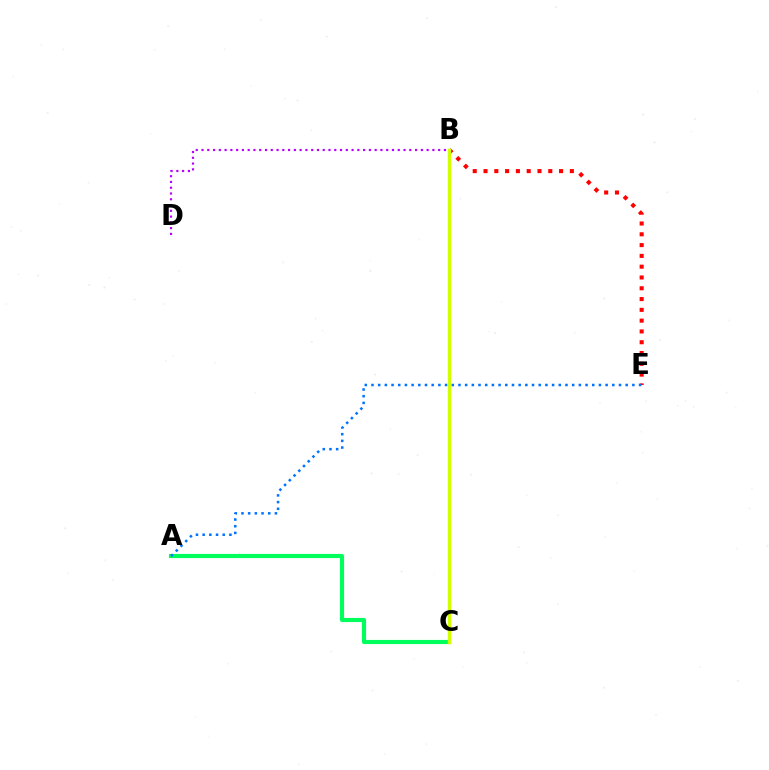{('A', 'C'): [{'color': '#00ff5c', 'line_style': 'solid', 'thickness': 2.98}], ('B', 'E'): [{'color': '#ff0000', 'line_style': 'dotted', 'thickness': 2.93}], ('A', 'E'): [{'color': '#0074ff', 'line_style': 'dotted', 'thickness': 1.82}], ('B', 'D'): [{'color': '#b900ff', 'line_style': 'dotted', 'thickness': 1.57}], ('B', 'C'): [{'color': '#d1ff00', 'line_style': 'solid', 'thickness': 2.45}]}